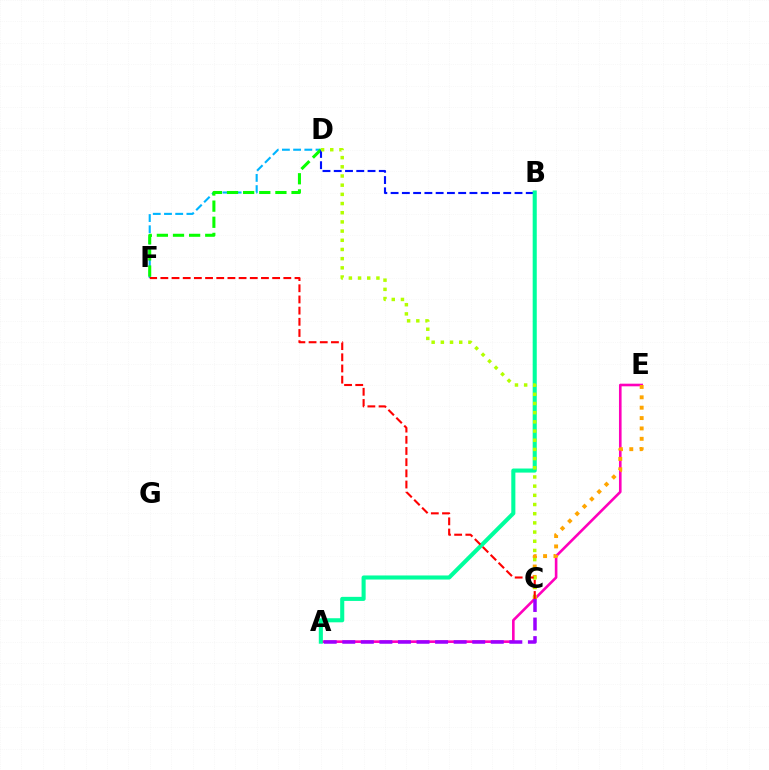{('D', 'F'): [{'color': '#00b5ff', 'line_style': 'dashed', 'thickness': 1.52}, {'color': '#08ff00', 'line_style': 'dashed', 'thickness': 2.19}], ('A', 'E'): [{'color': '#ff00bd', 'line_style': 'solid', 'thickness': 1.88}], ('B', 'D'): [{'color': '#0010ff', 'line_style': 'dashed', 'thickness': 1.53}], ('C', 'E'): [{'color': '#ffa500', 'line_style': 'dotted', 'thickness': 2.82}], ('A', 'B'): [{'color': '#00ff9d', 'line_style': 'solid', 'thickness': 2.94}], ('C', 'D'): [{'color': '#b3ff00', 'line_style': 'dotted', 'thickness': 2.5}], ('C', 'F'): [{'color': '#ff0000', 'line_style': 'dashed', 'thickness': 1.52}], ('A', 'C'): [{'color': '#9b00ff', 'line_style': 'dashed', 'thickness': 2.52}]}